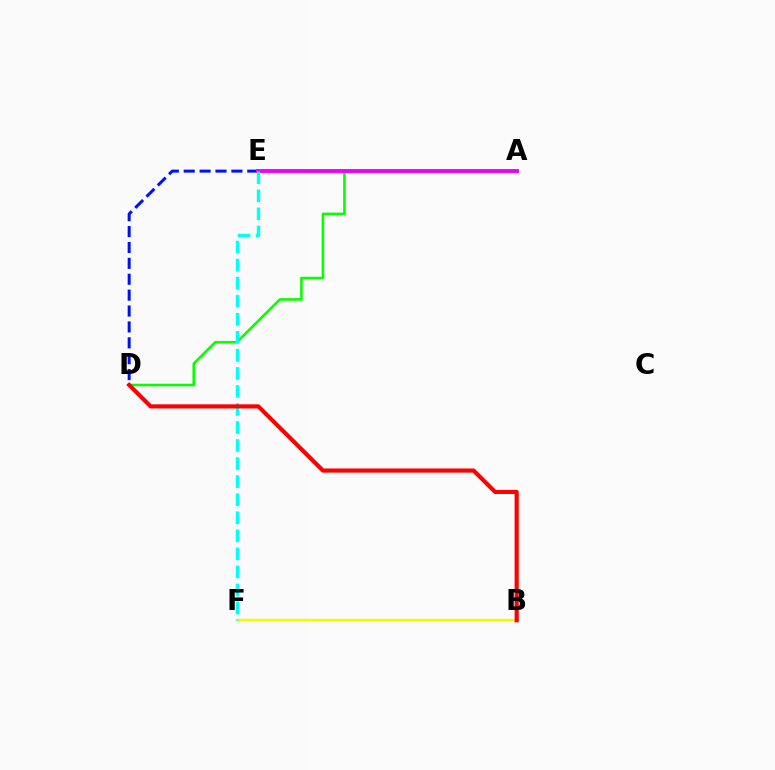{('A', 'D'): [{'color': '#08ff00', 'line_style': 'solid', 'thickness': 1.85}], ('D', 'E'): [{'color': '#0010ff', 'line_style': 'dashed', 'thickness': 2.16}], ('B', 'F'): [{'color': '#fcf500', 'line_style': 'solid', 'thickness': 1.74}], ('A', 'E'): [{'color': '#ee00ff', 'line_style': 'solid', 'thickness': 2.8}], ('E', 'F'): [{'color': '#00fff6', 'line_style': 'dashed', 'thickness': 2.45}], ('B', 'D'): [{'color': '#ff0000', 'line_style': 'solid', 'thickness': 2.98}]}